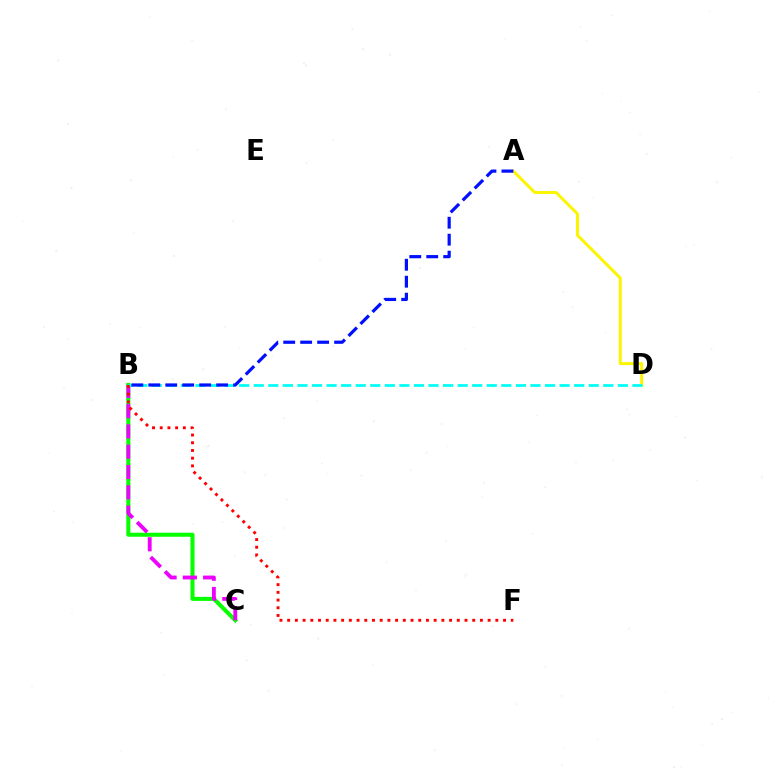{('B', 'C'): [{'color': '#08ff00', 'line_style': 'solid', 'thickness': 2.92}, {'color': '#ee00ff', 'line_style': 'dashed', 'thickness': 2.75}], ('A', 'D'): [{'color': '#fcf500', 'line_style': 'solid', 'thickness': 2.15}], ('B', 'D'): [{'color': '#00fff6', 'line_style': 'dashed', 'thickness': 1.98}], ('A', 'B'): [{'color': '#0010ff', 'line_style': 'dashed', 'thickness': 2.3}], ('B', 'F'): [{'color': '#ff0000', 'line_style': 'dotted', 'thickness': 2.09}]}